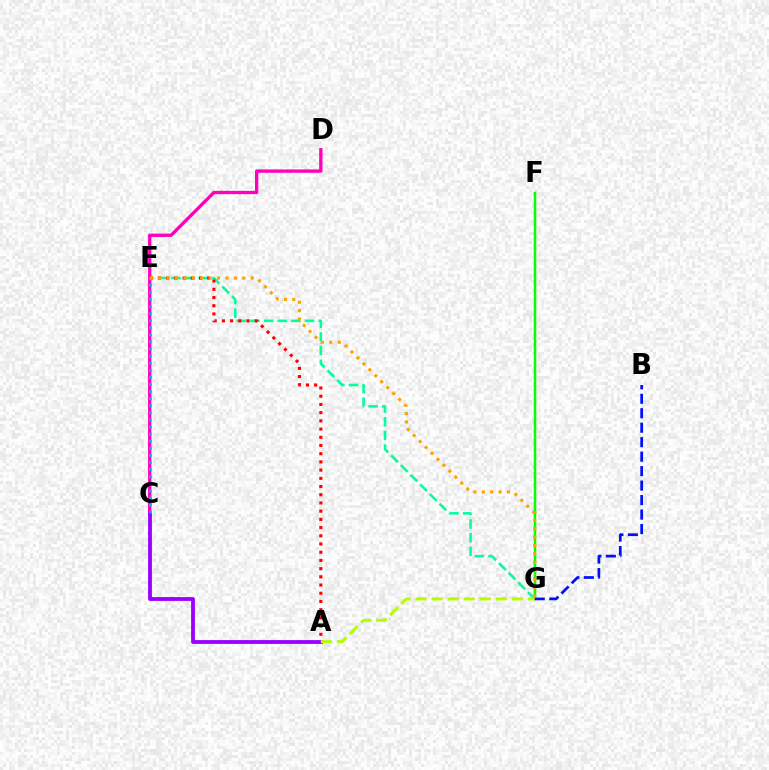{('C', 'D'): [{'color': '#ff00bd', 'line_style': 'solid', 'thickness': 2.39}], ('A', 'C'): [{'color': '#9b00ff', 'line_style': 'solid', 'thickness': 2.74}], ('F', 'G'): [{'color': '#08ff00', 'line_style': 'solid', 'thickness': 1.79}], ('E', 'G'): [{'color': '#00ff9d', 'line_style': 'dashed', 'thickness': 1.85}, {'color': '#ffa500', 'line_style': 'dotted', 'thickness': 2.28}], ('A', 'E'): [{'color': '#ff0000', 'line_style': 'dotted', 'thickness': 2.23}], ('C', 'E'): [{'color': '#00b5ff', 'line_style': 'dotted', 'thickness': 1.93}], ('A', 'G'): [{'color': '#b3ff00', 'line_style': 'dashed', 'thickness': 2.18}], ('B', 'G'): [{'color': '#0010ff', 'line_style': 'dashed', 'thickness': 1.97}]}